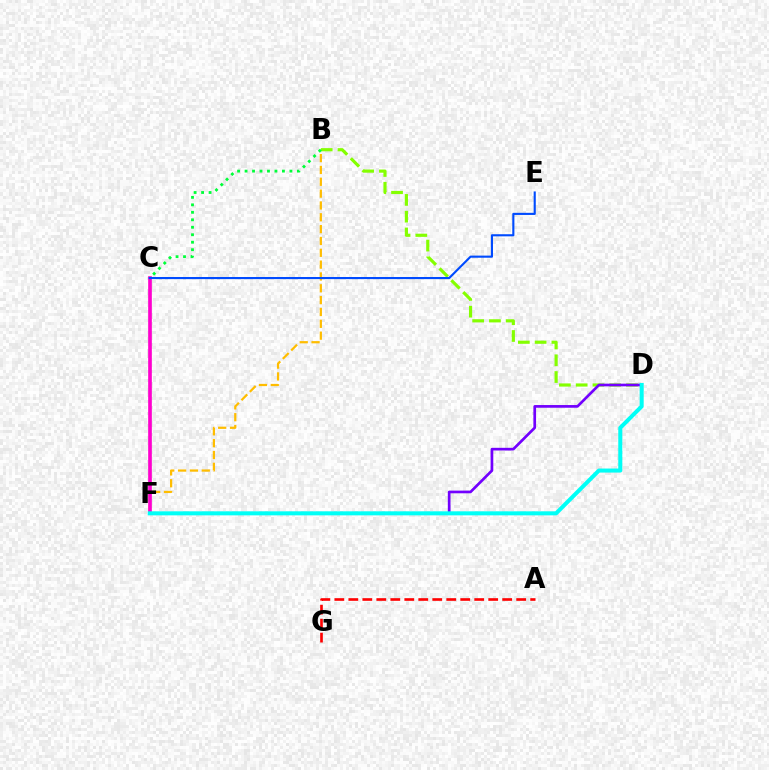{('B', 'F'): [{'color': '#ffbd00', 'line_style': 'dashed', 'thickness': 1.61}], ('B', 'D'): [{'color': '#84ff00', 'line_style': 'dashed', 'thickness': 2.28}], ('C', 'F'): [{'color': '#ff00cf', 'line_style': 'solid', 'thickness': 2.63}], ('D', 'F'): [{'color': '#7200ff', 'line_style': 'solid', 'thickness': 1.94}, {'color': '#00fff6', 'line_style': 'solid', 'thickness': 2.9}], ('B', 'C'): [{'color': '#00ff39', 'line_style': 'dotted', 'thickness': 2.03}], ('C', 'E'): [{'color': '#004bff', 'line_style': 'solid', 'thickness': 1.53}], ('A', 'G'): [{'color': '#ff0000', 'line_style': 'dashed', 'thickness': 1.9}]}